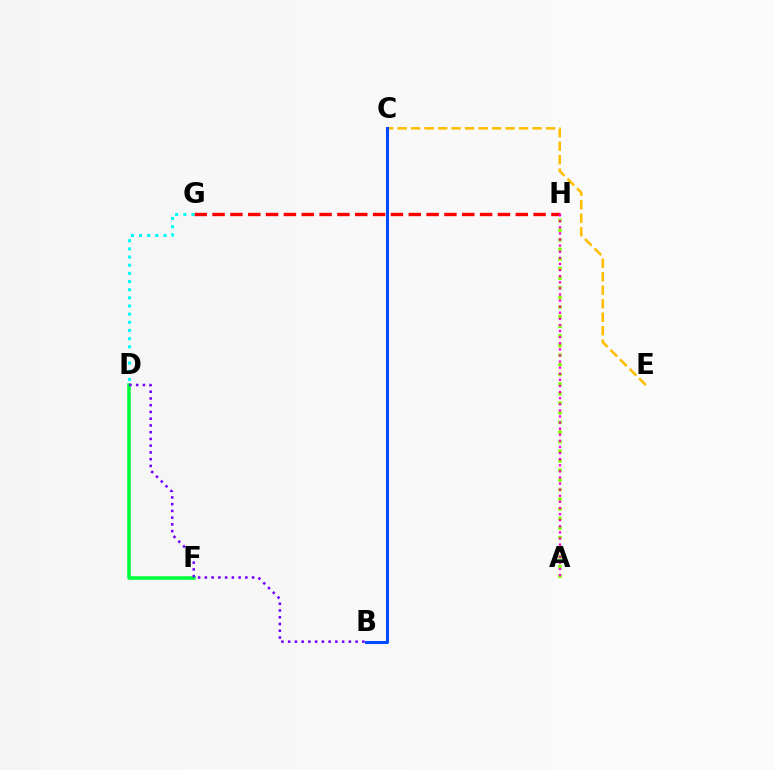{('D', 'F'): [{'color': '#00ff39', 'line_style': 'solid', 'thickness': 2.55}], ('G', 'H'): [{'color': '#ff0000', 'line_style': 'dashed', 'thickness': 2.42}], ('B', 'D'): [{'color': '#7200ff', 'line_style': 'dotted', 'thickness': 1.83}], ('D', 'G'): [{'color': '#00fff6', 'line_style': 'dotted', 'thickness': 2.22}], ('A', 'H'): [{'color': '#84ff00', 'line_style': 'dotted', 'thickness': 2.61}, {'color': '#ff00cf', 'line_style': 'dotted', 'thickness': 1.66}], ('C', 'E'): [{'color': '#ffbd00', 'line_style': 'dashed', 'thickness': 1.83}], ('B', 'C'): [{'color': '#004bff', 'line_style': 'solid', 'thickness': 2.18}]}